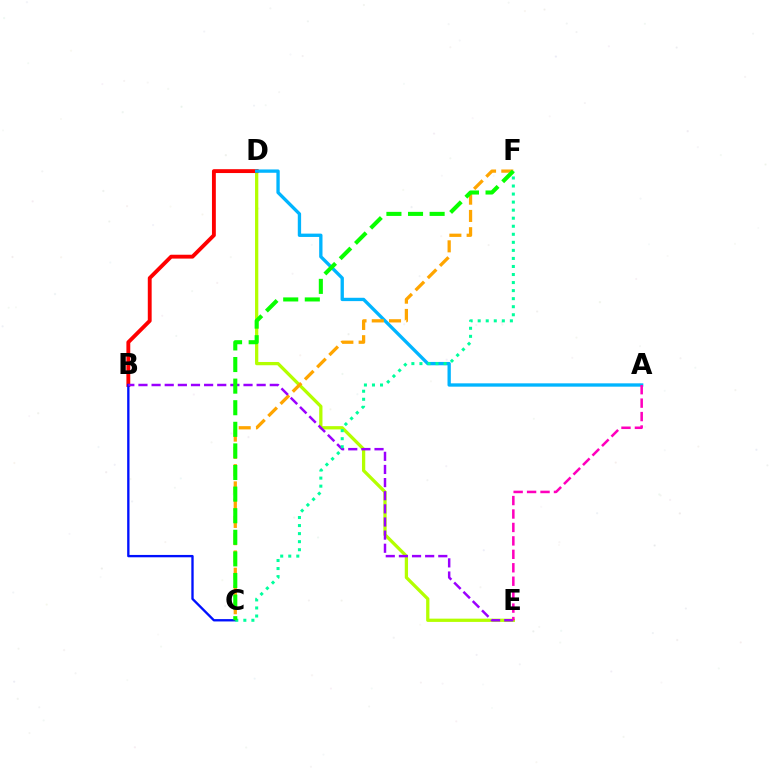{('D', 'E'): [{'color': '#b3ff00', 'line_style': 'solid', 'thickness': 2.35}], ('B', 'D'): [{'color': '#ff0000', 'line_style': 'solid', 'thickness': 2.78}], ('A', 'D'): [{'color': '#00b5ff', 'line_style': 'solid', 'thickness': 2.39}], ('C', 'F'): [{'color': '#ffa500', 'line_style': 'dashed', 'thickness': 2.35}, {'color': '#00ff9d', 'line_style': 'dotted', 'thickness': 2.19}, {'color': '#08ff00', 'line_style': 'dashed', 'thickness': 2.93}], ('B', 'C'): [{'color': '#0010ff', 'line_style': 'solid', 'thickness': 1.69}], ('B', 'E'): [{'color': '#9b00ff', 'line_style': 'dashed', 'thickness': 1.78}], ('A', 'E'): [{'color': '#ff00bd', 'line_style': 'dashed', 'thickness': 1.83}]}